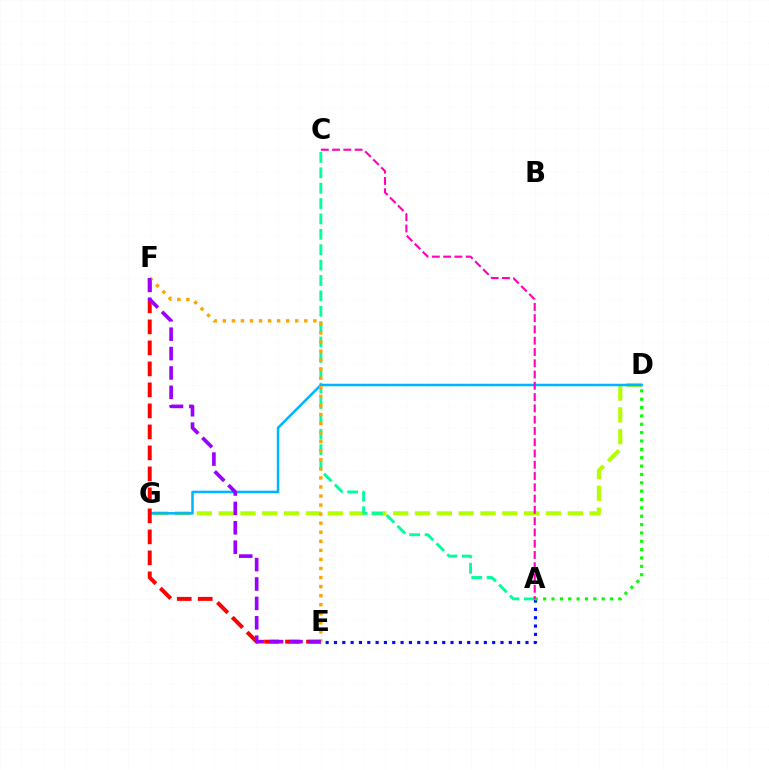{('D', 'G'): [{'color': '#b3ff00', 'line_style': 'dashed', 'thickness': 2.96}, {'color': '#00b5ff', 'line_style': 'solid', 'thickness': 1.82}], ('A', 'C'): [{'color': '#00ff9d', 'line_style': 'dashed', 'thickness': 2.09}, {'color': '#ff00bd', 'line_style': 'dashed', 'thickness': 1.53}], ('A', 'E'): [{'color': '#0010ff', 'line_style': 'dotted', 'thickness': 2.26}], ('E', 'F'): [{'color': '#ff0000', 'line_style': 'dashed', 'thickness': 2.85}, {'color': '#ffa500', 'line_style': 'dotted', 'thickness': 2.46}, {'color': '#9b00ff', 'line_style': 'dashed', 'thickness': 2.63}], ('A', 'D'): [{'color': '#08ff00', 'line_style': 'dotted', 'thickness': 2.27}]}